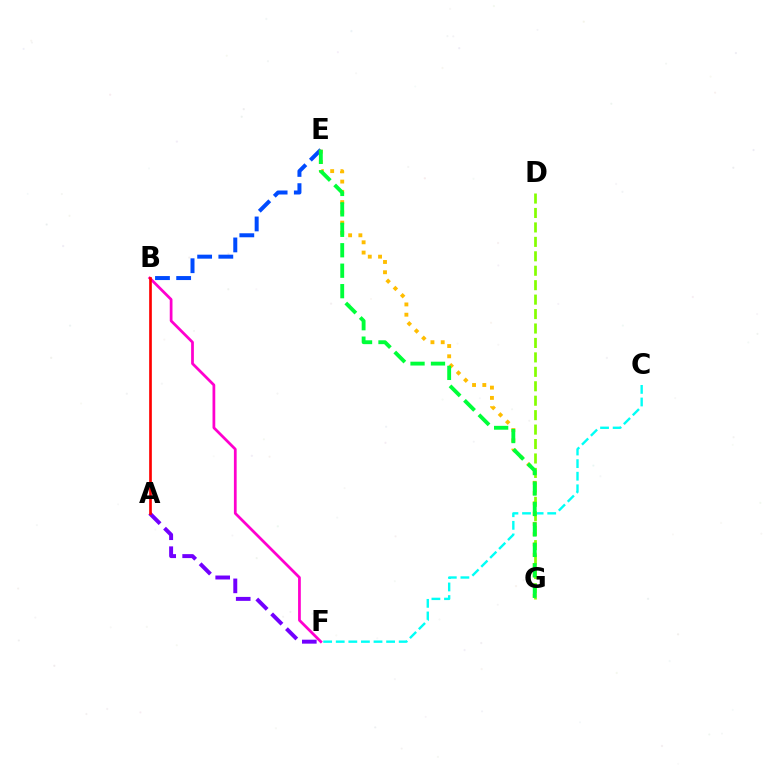{('C', 'F'): [{'color': '#00fff6', 'line_style': 'dashed', 'thickness': 1.71}], ('A', 'F'): [{'color': '#7200ff', 'line_style': 'dashed', 'thickness': 2.85}], ('B', 'F'): [{'color': '#ff00cf', 'line_style': 'solid', 'thickness': 1.98}], ('B', 'E'): [{'color': '#004bff', 'line_style': 'dashed', 'thickness': 2.88}], ('E', 'G'): [{'color': '#ffbd00', 'line_style': 'dotted', 'thickness': 2.79}, {'color': '#00ff39', 'line_style': 'dashed', 'thickness': 2.78}], ('D', 'G'): [{'color': '#84ff00', 'line_style': 'dashed', 'thickness': 1.96}], ('A', 'B'): [{'color': '#ff0000', 'line_style': 'solid', 'thickness': 1.92}]}